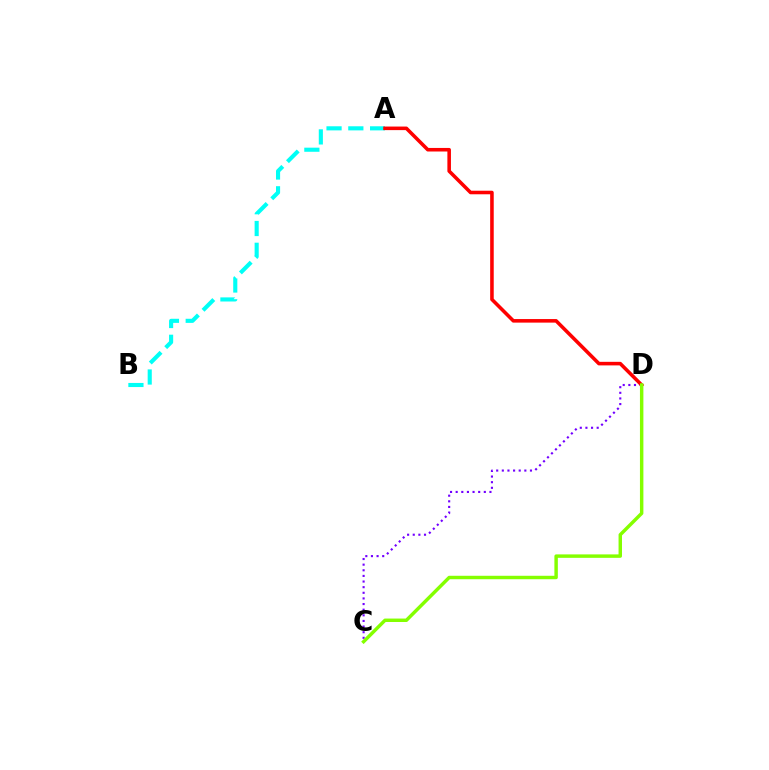{('C', 'D'): [{'color': '#7200ff', 'line_style': 'dotted', 'thickness': 1.53}, {'color': '#84ff00', 'line_style': 'solid', 'thickness': 2.48}], ('A', 'B'): [{'color': '#00fff6', 'line_style': 'dashed', 'thickness': 2.96}], ('A', 'D'): [{'color': '#ff0000', 'line_style': 'solid', 'thickness': 2.57}]}